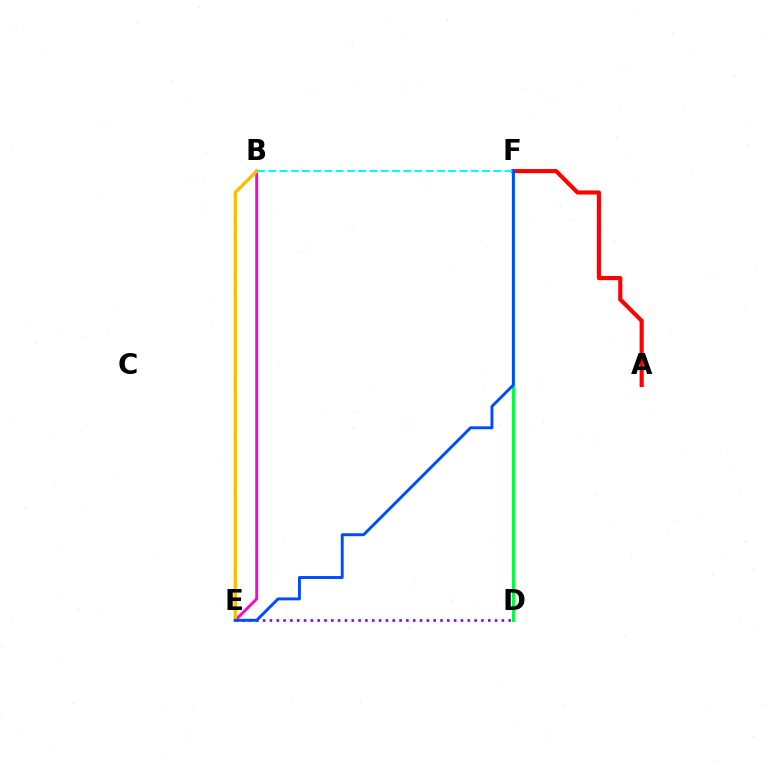{('B', 'E'): [{'color': '#ff00cf', 'line_style': 'solid', 'thickness': 2.04}, {'color': '#84ff00', 'line_style': 'dotted', 'thickness': 2.09}, {'color': '#ffbd00', 'line_style': 'solid', 'thickness': 2.37}], ('D', 'F'): [{'color': '#00ff39', 'line_style': 'solid', 'thickness': 2.14}], ('D', 'E'): [{'color': '#7200ff', 'line_style': 'dotted', 'thickness': 1.85}], ('A', 'F'): [{'color': '#ff0000', 'line_style': 'solid', 'thickness': 2.97}], ('E', 'F'): [{'color': '#004bff', 'line_style': 'solid', 'thickness': 2.1}], ('B', 'F'): [{'color': '#00fff6', 'line_style': 'dashed', 'thickness': 1.53}]}